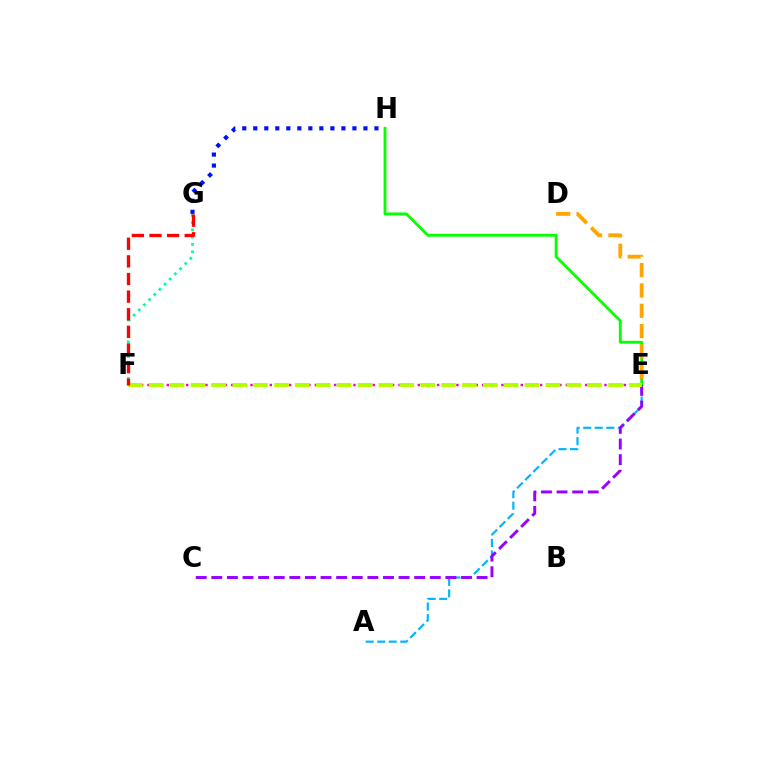{('E', 'H'): [{'color': '#08ff00', 'line_style': 'solid', 'thickness': 2.05}], ('F', 'G'): [{'color': '#00ff9d', 'line_style': 'dotted', 'thickness': 1.98}, {'color': '#ff0000', 'line_style': 'dashed', 'thickness': 2.39}], ('A', 'E'): [{'color': '#00b5ff', 'line_style': 'dashed', 'thickness': 1.57}], ('C', 'E'): [{'color': '#9b00ff', 'line_style': 'dashed', 'thickness': 2.12}], ('G', 'H'): [{'color': '#0010ff', 'line_style': 'dotted', 'thickness': 2.99}], ('E', 'F'): [{'color': '#ff00bd', 'line_style': 'dotted', 'thickness': 1.75}, {'color': '#b3ff00', 'line_style': 'dashed', 'thickness': 2.84}], ('D', 'E'): [{'color': '#ffa500', 'line_style': 'dashed', 'thickness': 2.76}]}